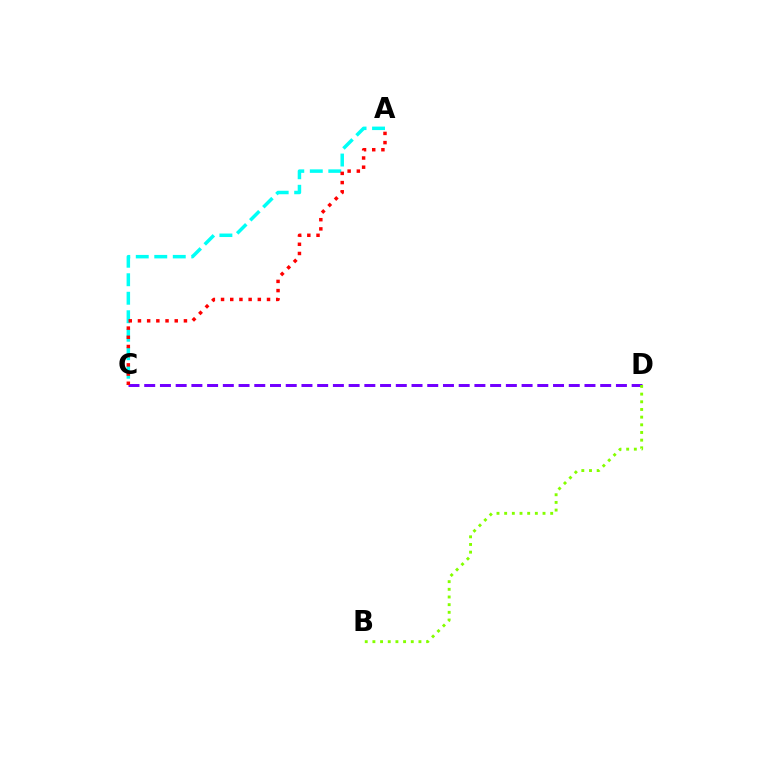{('C', 'D'): [{'color': '#7200ff', 'line_style': 'dashed', 'thickness': 2.14}], ('A', 'C'): [{'color': '#00fff6', 'line_style': 'dashed', 'thickness': 2.51}, {'color': '#ff0000', 'line_style': 'dotted', 'thickness': 2.5}], ('B', 'D'): [{'color': '#84ff00', 'line_style': 'dotted', 'thickness': 2.08}]}